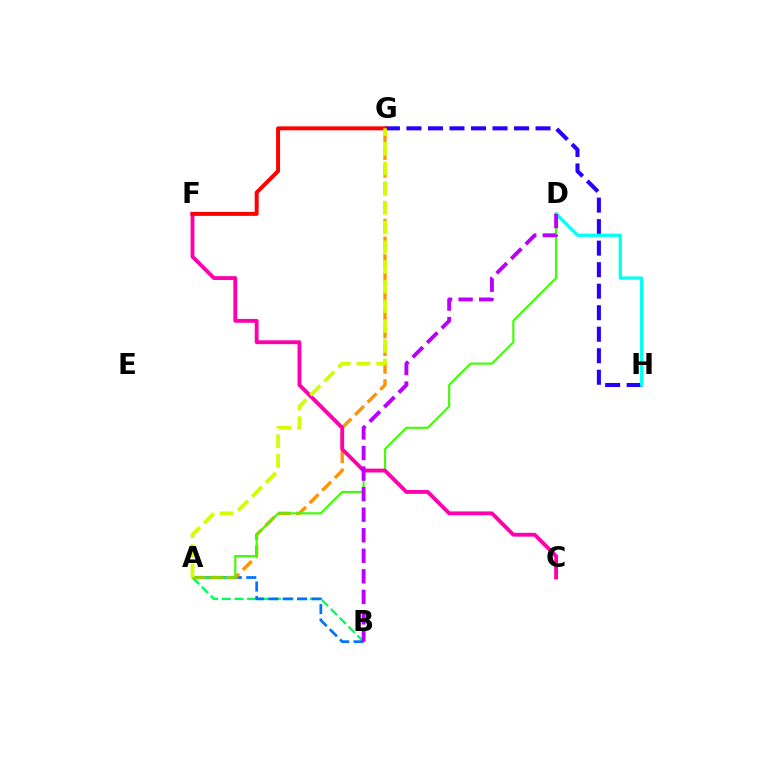{('A', 'B'): [{'color': '#00ff5c', 'line_style': 'dashed', 'thickness': 1.71}, {'color': '#0074ff', 'line_style': 'dashed', 'thickness': 1.96}], ('G', 'H'): [{'color': '#2500ff', 'line_style': 'dashed', 'thickness': 2.92}], ('A', 'G'): [{'color': '#ff9400', 'line_style': 'dashed', 'thickness': 2.42}, {'color': '#d1ff00', 'line_style': 'dashed', 'thickness': 2.68}], ('D', 'H'): [{'color': '#00fff6', 'line_style': 'solid', 'thickness': 2.32}], ('A', 'D'): [{'color': '#3dff00', 'line_style': 'solid', 'thickness': 1.54}], ('C', 'F'): [{'color': '#ff00ac', 'line_style': 'solid', 'thickness': 2.77}], ('F', 'G'): [{'color': '#ff0000', 'line_style': 'solid', 'thickness': 2.85}], ('B', 'D'): [{'color': '#b900ff', 'line_style': 'dashed', 'thickness': 2.79}]}